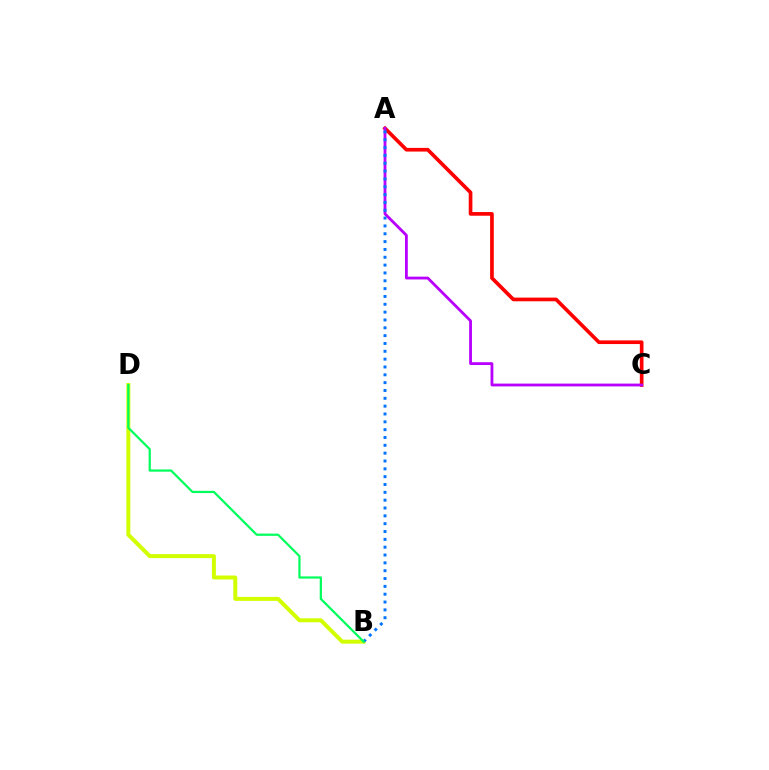{('B', 'D'): [{'color': '#d1ff00', 'line_style': 'solid', 'thickness': 2.86}, {'color': '#00ff5c', 'line_style': 'solid', 'thickness': 1.6}], ('A', 'C'): [{'color': '#ff0000', 'line_style': 'solid', 'thickness': 2.64}, {'color': '#b900ff', 'line_style': 'solid', 'thickness': 2.02}], ('A', 'B'): [{'color': '#0074ff', 'line_style': 'dotted', 'thickness': 2.13}]}